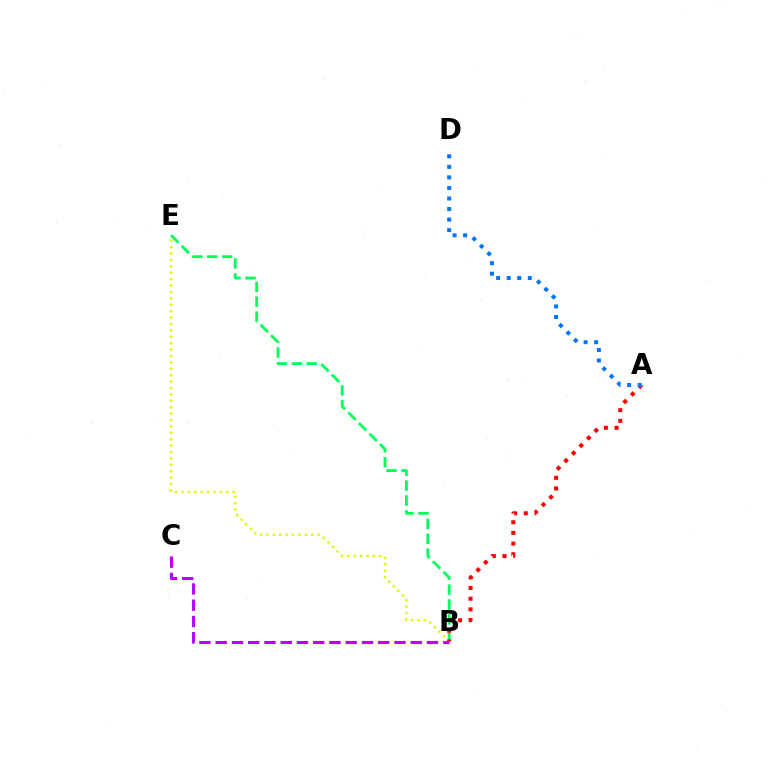{('B', 'E'): [{'color': '#d1ff00', 'line_style': 'dotted', 'thickness': 1.74}, {'color': '#00ff5c', 'line_style': 'dashed', 'thickness': 2.03}], ('A', 'B'): [{'color': '#ff0000', 'line_style': 'dotted', 'thickness': 2.9}], ('B', 'C'): [{'color': '#b900ff', 'line_style': 'dashed', 'thickness': 2.21}], ('A', 'D'): [{'color': '#0074ff', 'line_style': 'dotted', 'thickness': 2.87}]}